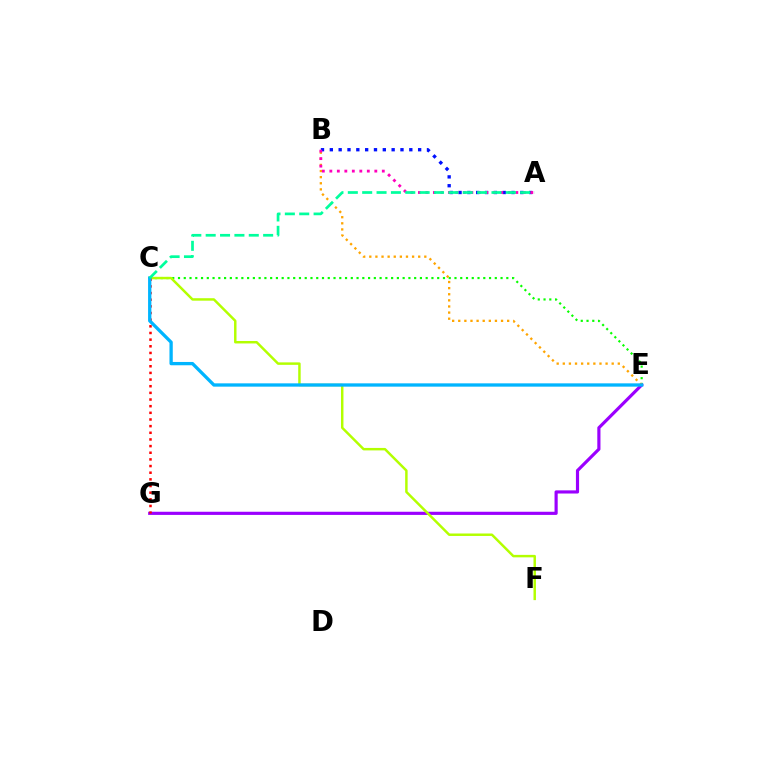{('C', 'E'): [{'color': '#08ff00', 'line_style': 'dotted', 'thickness': 1.57}, {'color': '#00b5ff', 'line_style': 'solid', 'thickness': 2.38}], ('E', 'G'): [{'color': '#9b00ff', 'line_style': 'solid', 'thickness': 2.27}], ('C', 'F'): [{'color': '#b3ff00', 'line_style': 'solid', 'thickness': 1.78}], ('B', 'E'): [{'color': '#ffa500', 'line_style': 'dotted', 'thickness': 1.66}], ('C', 'G'): [{'color': '#ff0000', 'line_style': 'dotted', 'thickness': 1.81}], ('A', 'B'): [{'color': '#0010ff', 'line_style': 'dotted', 'thickness': 2.4}, {'color': '#ff00bd', 'line_style': 'dotted', 'thickness': 2.04}], ('A', 'C'): [{'color': '#00ff9d', 'line_style': 'dashed', 'thickness': 1.95}]}